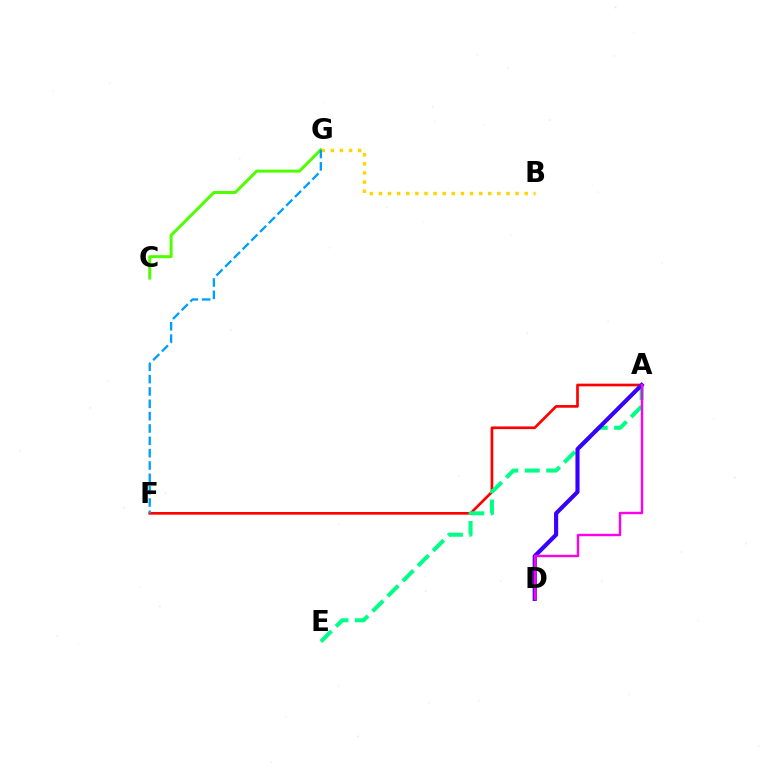{('C', 'G'): [{'color': '#4fff00', 'line_style': 'solid', 'thickness': 2.15}], ('A', 'F'): [{'color': '#ff0000', 'line_style': 'solid', 'thickness': 1.93}], ('A', 'E'): [{'color': '#00ff86', 'line_style': 'dashed', 'thickness': 2.91}], ('A', 'D'): [{'color': '#3700ff', 'line_style': 'solid', 'thickness': 2.97}, {'color': '#ff00ed', 'line_style': 'solid', 'thickness': 1.73}], ('B', 'G'): [{'color': '#ffd500', 'line_style': 'dotted', 'thickness': 2.48}], ('F', 'G'): [{'color': '#009eff', 'line_style': 'dashed', 'thickness': 1.68}]}